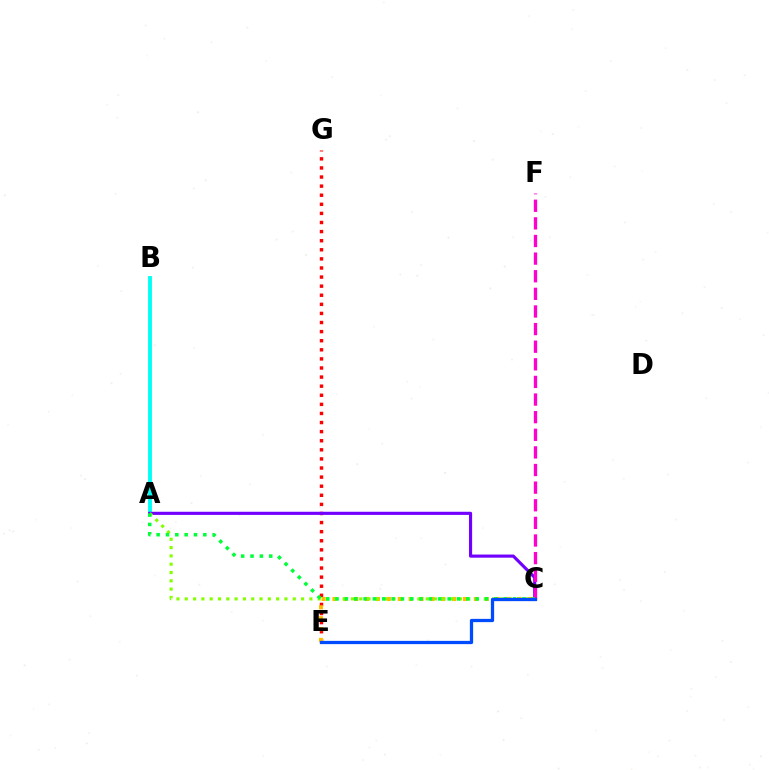{('E', 'G'): [{'color': '#ff0000', 'line_style': 'dotted', 'thickness': 2.47}], ('A', 'B'): [{'color': '#00fff6', 'line_style': 'solid', 'thickness': 2.79}], ('C', 'E'): [{'color': '#ffbd00', 'line_style': 'dotted', 'thickness': 2.96}, {'color': '#004bff', 'line_style': 'solid', 'thickness': 2.35}], ('A', 'C'): [{'color': '#7200ff', 'line_style': 'solid', 'thickness': 2.26}, {'color': '#84ff00', 'line_style': 'dotted', 'thickness': 2.26}, {'color': '#00ff39', 'line_style': 'dotted', 'thickness': 2.54}], ('C', 'F'): [{'color': '#ff00cf', 'line_style': 'dashed', 'thickness': 2.39}]}